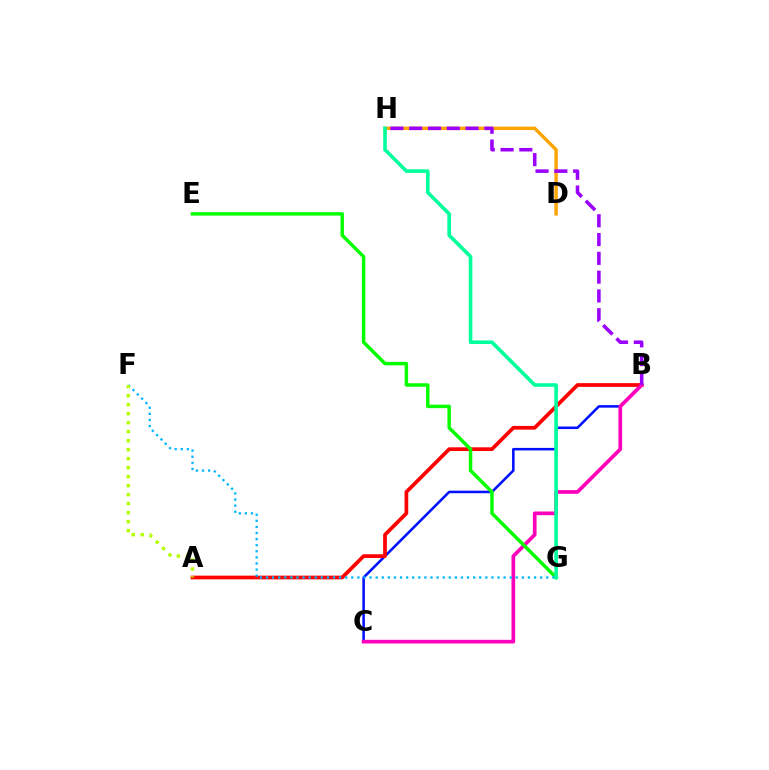{('B', 'C'): [{'color': '#0010ff', 'line_style': 'solid', 'thickness': 1.82}, {'color': '#ff00bd', 'line_style': 'solid', 'thickness': 2.66}], ('D', 'H'): [{'color': '#ffa500', 'line_style': 'solid', 'thickness': 2.46}], ('A', 'B'): [{'color': '#ff0000', 'line_style': 'solid', 'thickness': 2.68}], ('E', 'G'): [{'color': '#08ff00', 'line_style': 'solid', 'thickness': 2.5}], ('F', 'G'): [{'color': '#00b5ff', 'line_style': 'dotted', 'thickness': 1.66}], ('A', 'F'): [{'color': '#b3ff00', 'line_style': 'dotted', 'thickness': 2.44}], ('B', 'H'): [{'color': '#9b00ff', 'line_style': 'dashed', 'thickness': 2.55}], ('G', 'H'): [{'color': '#00ff9d', 'line_style': 'solid', 'thickness': 2.61}]}